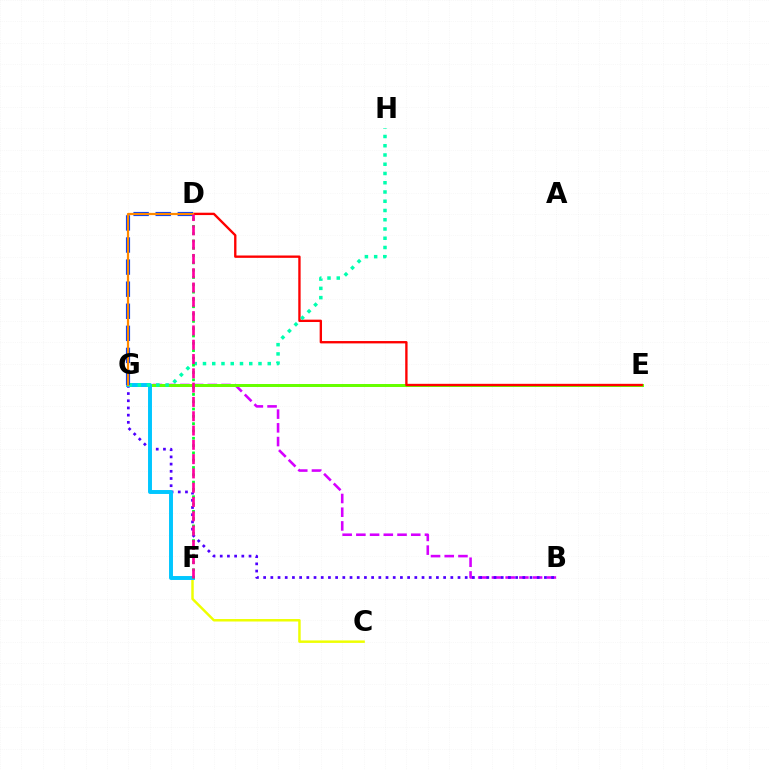{('B', 'G'): [{'color': '#d600ff', 'line_style': 'dashed', 'thickness': 1.86}, {'color': '#4f00ff', 'line_style': 'dotted', 'thickness': 1.96}], ('E', 'G'): [{'color': '#66ff00', 'line_style': 'solid', 'thickness': 2.15}], ('D', 'E'): [{'color': '#ff0000', 'line_style': 'solid', 'thickness': 1.7}], ('C', 'F'): [{'color': '#eeff00', 'line_style': 'solid', 'thickness': 1.78}], ('F', 'G'): [{'color': '#00c7ff', 'line_style': 'solid', 'thickness': 2.83}], ('G', 'H'): [{'color': '#00ffaf', 'line_style': 'dotted', 'thickness': 2.51}], ('D', 'F'): [{'color': '#00ff27', 'line_style': 'dotted', 'thickness': 1.99}, {'color': '#ff00a0', 'line_style': 'dashed', 'thickness': 1.94}], ('D', 'G'): [{'color': '#003fff', 'line_style': 'dashed', 'thickness': 3.0}, {'color': '#ff8800', 'line_style': 'solid', 'thickness': 1.59}]}